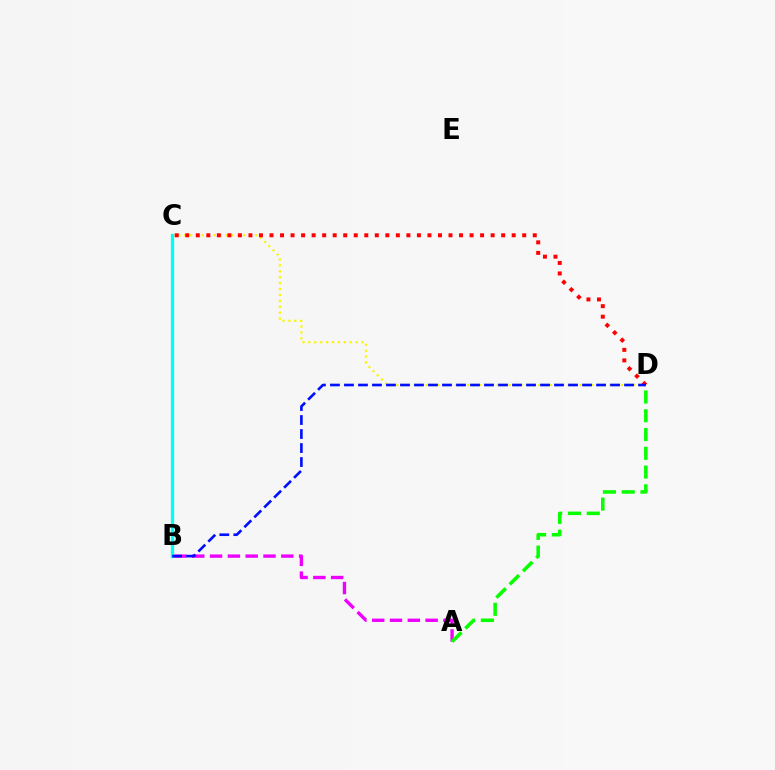{('C', 'D'): [{'color': '#fcf500', 'line_style': 'dotted', 'thickness': 1.61}, {'color': '#ff0000', 'line_style': 'dotted', 'thickness': 2.86}], ('B', 'C'): [{'color': '#00fff6', 'line_style': 'solid', 'thickness': 2.38}], ('A', 'B'): [{'color': '#ee00ff', 'line_style': 'dashed', 'thickness': 2.42}], ('A', 'D'): [{'color': '#08ff00', 'line_style': 'dashed', 'thickness': 2.55}], ('B', 'D'): [{'color': '#0010ff', 'line_style': 'dashed', 'thickness': 1.9}]}